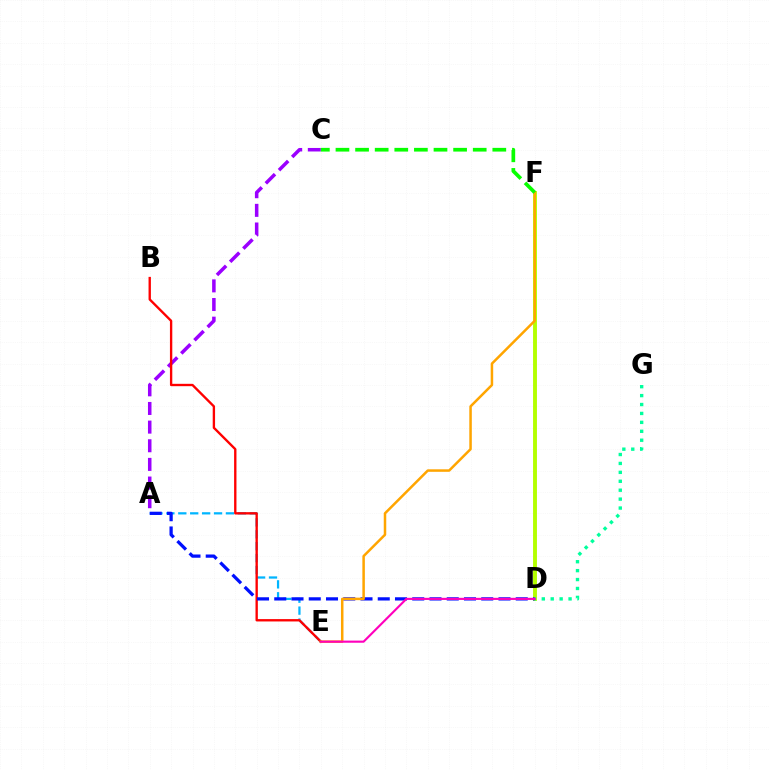{('D', 'F'): [{'color': '#b3ff00', 'line_style': 'solid', 'thickness': 2.8}], ('A', 'C'): [{'color': '#9b00ff', 'line_style': 'dashed', 'thickness': 2.53}], ('A', 'E'): [{'color': '#00b5ff', 'line_style': 'dashed', 'thickness': 1.62}], ('B', 'E'): [{'color': '#ff0000', 'line_style': 'solid', 'thickness': 1.7}], ('A', 'D'): [{'color': '#0010ff', 'line_style': 'dashed', 'thickness': 2.34}], ('E', 'F'): [{'color': '#ffa500', 'line_style': 'solid', 'thickness': 1.81}], ('C', 'F'): [{'color': '#08ff00', 'line_style': 'dashed', 'thickness': 2.66}], ('D', 'G'): [{'color': '#00ff9d', 'line_style': 'dotted', 'thickness': 2.42}], ('D', 'E'): [{'color': '#ff00bd', 'line_style': 'solid', 'thickness': 1.54}]}